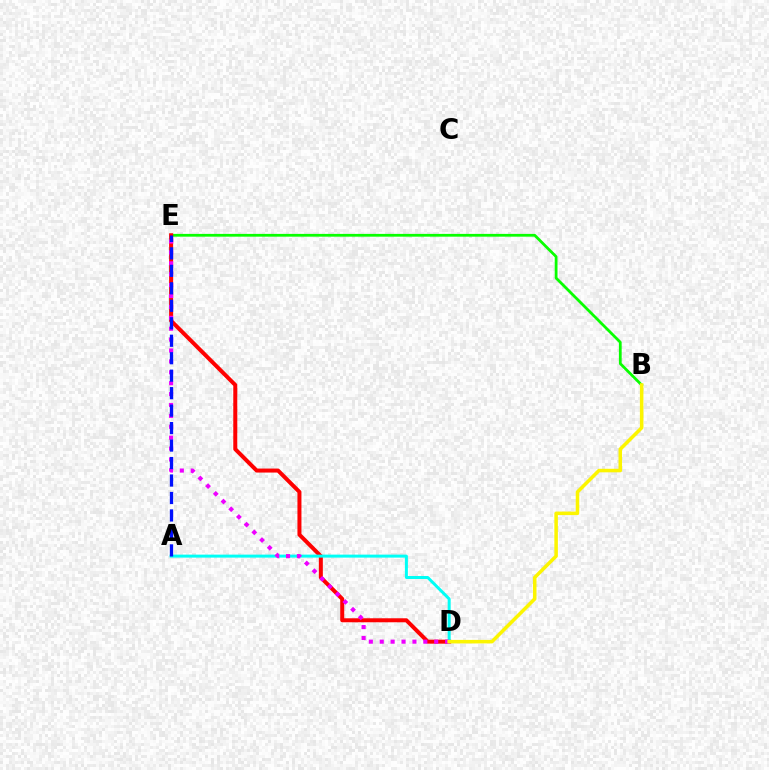{('B', 'E'): [{'color': '#08ff00', 'line_style': 'solid', 'thickness': 2.0}], ('D', 'E'): [{'color': '#ff0000', 'line_style': 'solid', 'thickness': 2.88}, {'color': '#ee00ff', 'line_style': 'dotted', 'thickness': 2.96}], ('A', 'D'): [{'color': '#00fff6', 'line_style': 'solid', 'thickness': 2.15}], ('A', 'E'): [{'color': '#0010ff', 'line_style': 'dashed', 'thickness': 2.37}], ('B', 'D'): [{'color': '#fcf500', 'line_style': 'solid', 'thickness': 2.54}]}